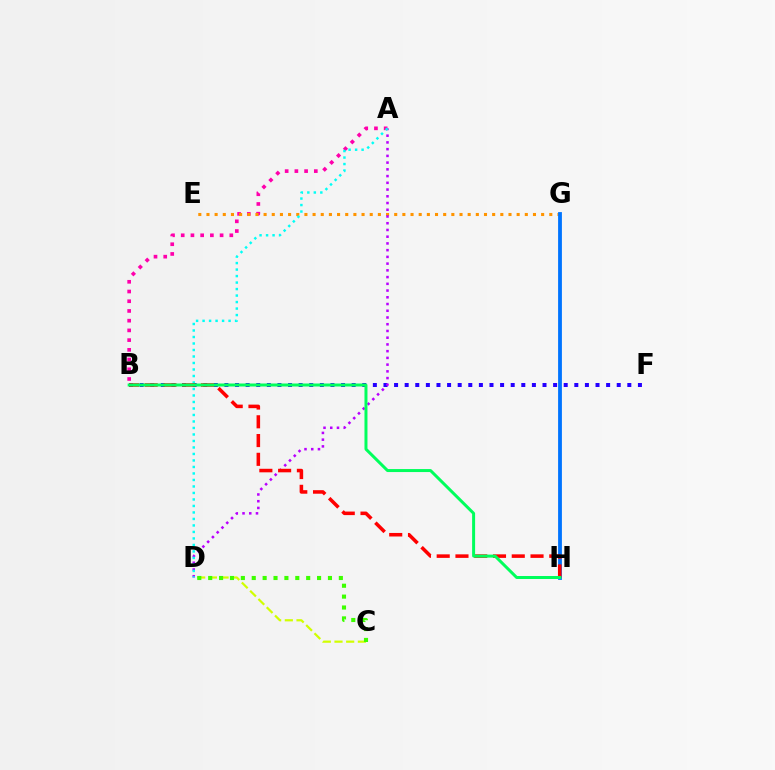{('B', 'F'): [{'color': '#2500ff', 'line_style': 'dotted', 'thickness': 2.88}], ('A', 'B'): [{'color': '#ff00ac', 'line_style': 'dotted', 'thickness': 2.64}], ('E', 'G'): [{'color': '#ff9400', 'line_style': 'dotted', 'thickness': 2.22}], ('A', 'D'): [{'color': '#b900ff', 'line_style': 'dotted', 'thickness': 1.83}, {'color': '#00fff6', 'line_style': 'dotted', 'thickness': 1.77}], ('C', 'D'): [{'color': '#d1ff00', 'line_style': 'dashed', 'thickness': 1.59}, {'color': '#3dff00', 'line_style': 'dotted', 'thickness': 2.96}], ('G', 'H'): [{'color': '#0074ff', 'line_style': 'solid', 'thickness': 2.74}], ('B', 'H'): [{'color': '#ff0000', 'line_style': 'dashed', 'thickness': 2.55}, {'color': '#00ff5c', 'line_style': 'solid', 'thickness': 2.15}]}